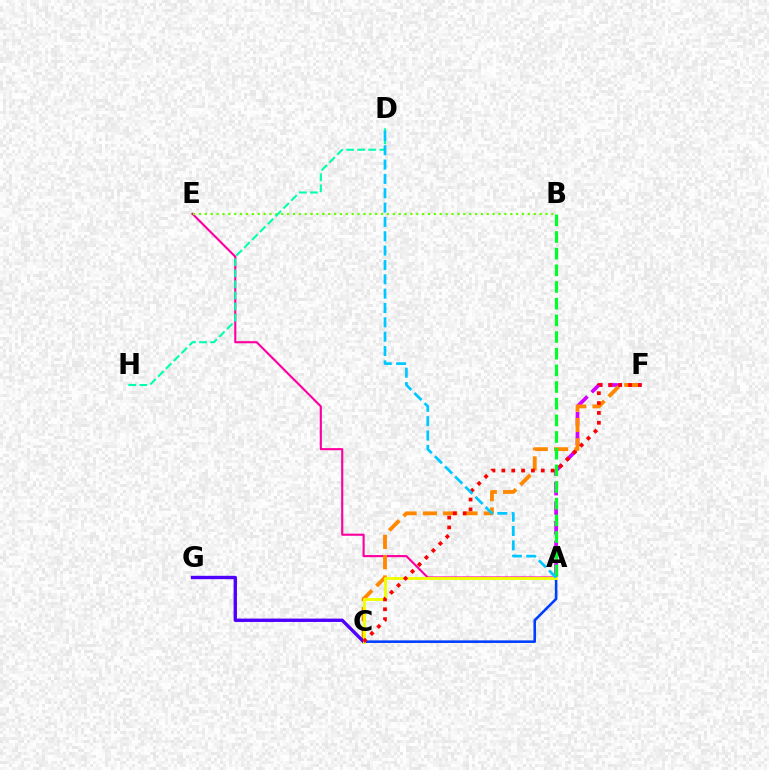{('A', 'F'): [{'color': '#d600ff', 'line_style': 'dashed', 'thickness': 2.67}], ('A', 'E'): [{'color': '#ff00a0', 'line_style': 'solid', 'thickness': 1.53}], ('C', 'F'): [{'color': '#ff8800', 'line_style': 'dashed', 'thickness': 2.76}, {'color': '#ff0000', 'line_style': 'dotted', 'thickness': 2.68}], ('B', 'E'): [{'color': '#66ff00', 'line_style': 'dotted', 'thickness': 1.6}], ('A', 'C'): [{'color': '#003fff', 'line_style': 'solid', 'thickness': 1.86}, {'color': '#eeff00', 'line_style': 'solid', 'thickness': 2.08}], ('A', 'B'): [{'color': '#00ff27', 'line_style': 'dashed', 'thickness': 2.26}], ('C', 'G'): [{'color': '#4f00ff', 'line_style': 'solid', 'thickness': 2.42}], ('D', 'H'): [{'color': '#00ffaf', 'line_style': 'dashed', 'thickness': 1.5}], ('A', 'D'): [{'color': '#00c7ff', 'line_style': 'dashed', 'thickness': 1.95}]}